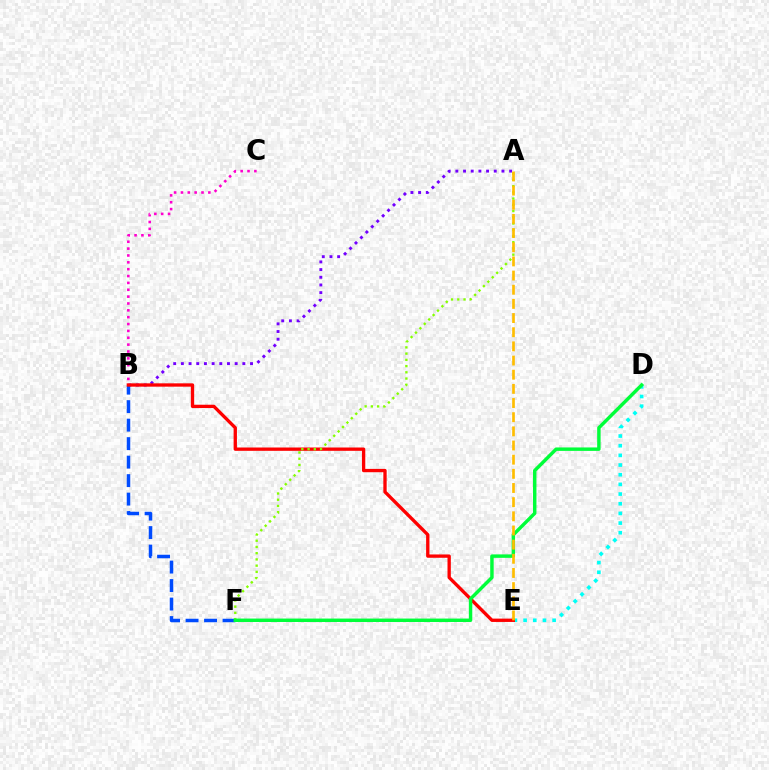{('D', 'E'): [{'color': '#00fff6', 'line_style': 'dotted', 'thickness': 2.63}], ('B', 'C'): [{'color': '#ff00cf', 'line_style': 'dotted', 'thickness': 1.86}], ('A', 'B'): [{'color': '#7200ff', 'line_style': 'dotted', 'thickness': 2.09}], ('B', 'F'): [{'color': '#004bff', 'line_style': 'dashed', 'thickness': 2.51}], ('B', 'E'): [{'color': '#ff0000', 'line_style': 'solid', 'thickness': 2.39}], ('A', 'F'): [{'color': '#84ff00', 'line_style': 'dotted', 'thickness': 1.69}], ('D', 'F'): [{'color': '#00ff39', 'line_style': 'solid', 'thickness': 2.48}], ('A', 'E'): [{'color': '#ffbd00', 'line_style': 'dashed', 'thickness': 1.92}]}